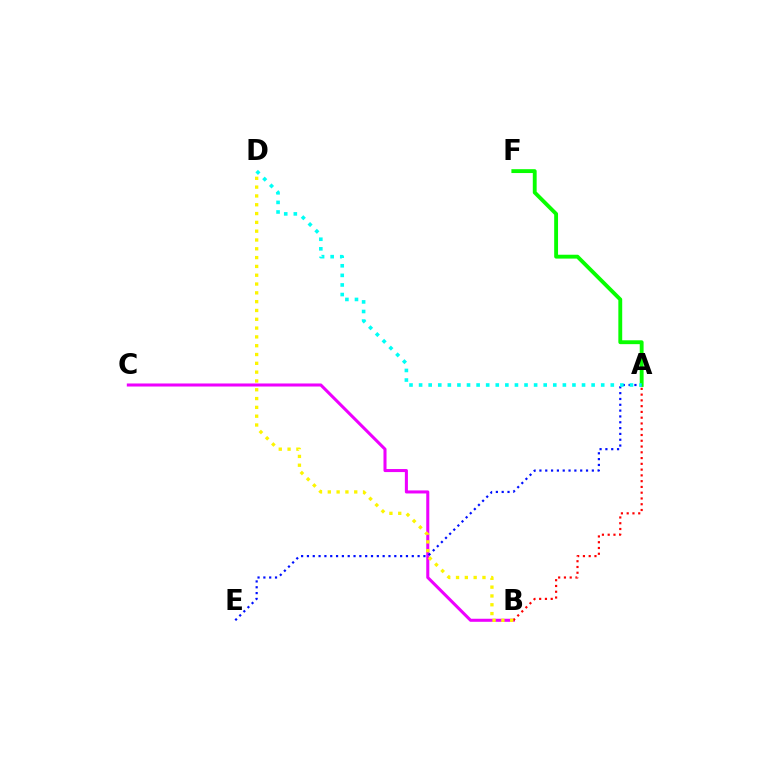{('A', 'F'): [{'color': '#08ff00', 'line_style': 'solid', 'thickness': 2.78}], ('B', 'C'): [{'color': '#ee00ff', 'line_style': 'solid', 'thickness': 2.19}], ('A', 'B'): [{'color': '#ff0000', 'line_style': 'dotted', 'thickness': 1.57}], ('A', 'E'): [{'color': '#0010ff', 'line_style': 'dotted', 'thickness': 1.58}], ('B', 'D'): [{'color': '#fcf500', 'line_style': 'dotted', 'thickness': 2.39}], ('A', 'D'): [{'color': '#00fff6', 'line_style': 'dotted', 'thickness': 2.6}]}